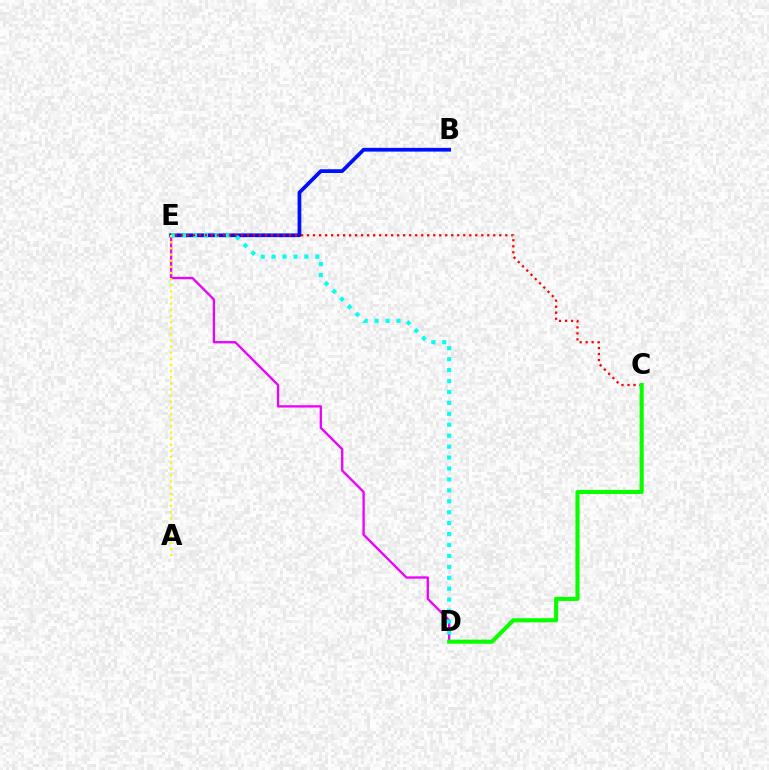{('D', 'E'): [{'color': '#ee00ff', 'line_style': 'solid', 'thickness': 1.67}, {'color': '#00fff6', 'line_style': 'dotted', 'thickness': 2.97}], ('B', 'E'): [{'color': '#0010ff', 'line_style': 'solid', 'thickness': 2.69}], ('A', 'E'): [{'color': '#fcf500', 'line_style': 'dotted', 'thickness': 1.67}], ('C', 'E'): [{'color': '#ff0000', 'line_style': 'dotted', 'thickness': 1.63}], ('C', 'D'): [{'color': '#08ff00', 'line_style': 'solid', 'thickness': 2.94}]}